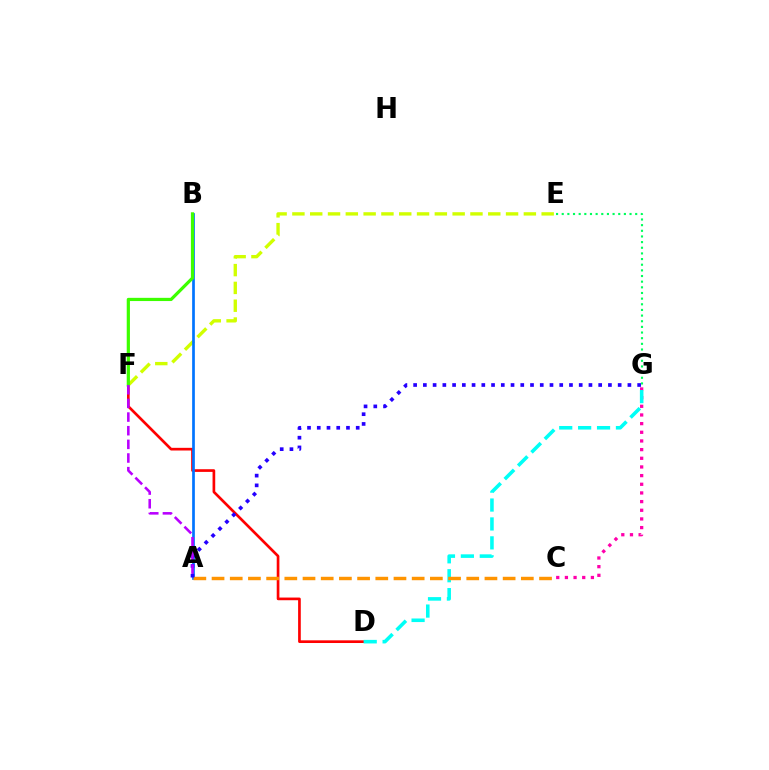{('E', 'G'): [{'color': '#00ff5c', 'line_style': 'dotted', 'thickness': 1.54}], ('C', 'G'): [{'color': '#ff00ac', 'line_style': 'dotted', 'thickness': 2.35}], ('D', 'F'): [{'color': '#ff0000', 'line_style': 'solid', 'thickness': 1.93}], ('E', 'F'): [{'color': '#d1ff00', 'line_style': 'dashed', 'thickness': 2.42}], ('A', 'B'): [{'color': '#0074ff', 'line_style': 'solid', 'thickness': 1.95}], ('D', 'G'): [{'color': '#00fff6', 'line_style': 'dashed', 'thickness': 2.57}], ('A', 'C'): [{'color': '#ff9400', 'line_style': 'dashed', 'thickness': 2.47}], ('B', 'F'): [{'color': '#3dff00', 'line_style': 'solid', 'thickness': 2.31}], ('A', 'G'): [{'color': '#2500ff', 'line_style': 'dotted', 'thickness': 2.65}], ('A', 'F'): [{'color': '#b900ff', 'line_style': 'dashed', 'thickness': 1.85}]}